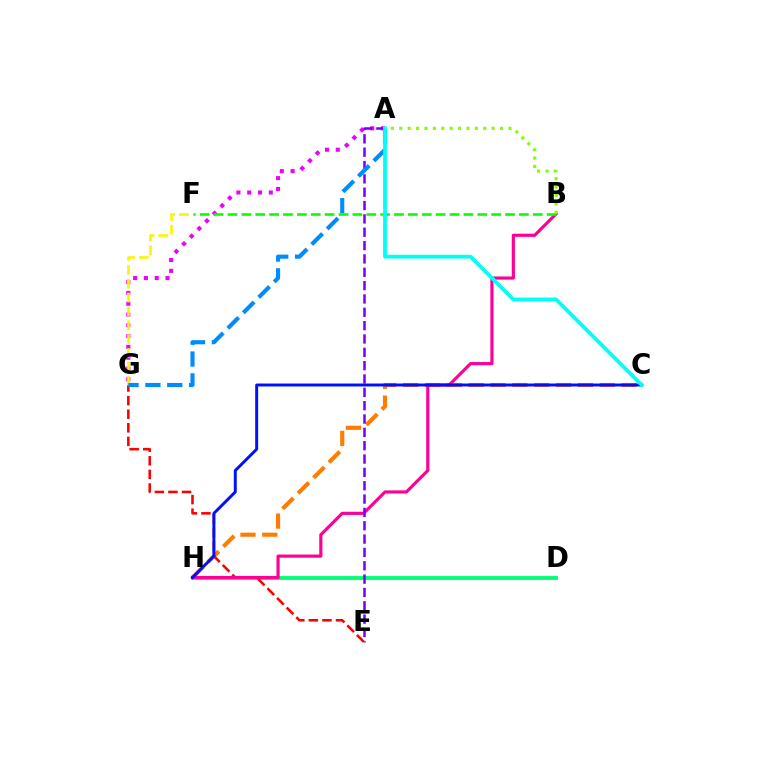{('A', 'G'): [{'color': '#ee00ff', 'line_style': 'dotted', 'thickness': 2.94}, {'color': '#008cff', 'line_style': 'dashed', 'thickness': 2.97}], ('C', 'H'): [{'color': '#ff7c00', 'line_style': 'dashed', 'thickness': 2.97}, {'color': '#0010ff', 'line_style': 'solid', 'thickness': 2.12}], ('D', 'H'): [{'color': '#00ff74', 'line_style': 'solid', 'thickness': 2.77}], ('E', 'G'): [{'color': '#ff0000', 'line_style': 'dashed', 'thickness': 1.85}], ('F', 'G'): [{'color': '#fcf500', 'line_style': 'dashed', 'thickness': 1.88}], ('B', 'H'): [{'color': '#ff0094', 'line_style': 'solid', 'thickness': 2.27}], ('A', 'E'): [{'color': '#7200ff', 'line_style': 'dashed', 'thickness': 1.81}], ('B', 'F'): [{'color': '#08ff00', 'line_style': 'dashed', 'thickness': 1.89}], ('A', 'C'): [{'color': '#00fff6', 'line_style': 'solid', 'thickness': 2.73}], ('A', 'B'): [{'color': '#84ff00', 'line_style': 'dotted', 'thickness': 2.28}]}